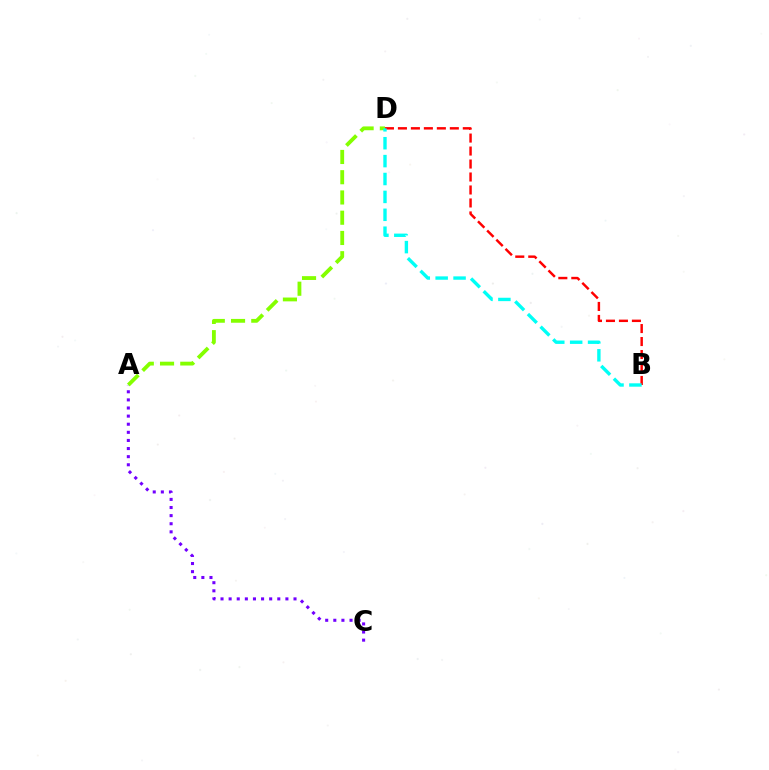{('B', 'D'): [{'color': '#ff0000', 'line_style': 'dashed', 'thickness': 1.76}, {'color': '#00fff6', 'line_style': 'dashed', 'thickness': 2.43}], ('A', 'C'): [{'color': '#7200ff', 'line_style': 'dotted', 'thickness': 2.2}], ('A', 'D'): [{'color': '#84ff00', 'line_style': 'dashed', 'thickness': 2.75}]}